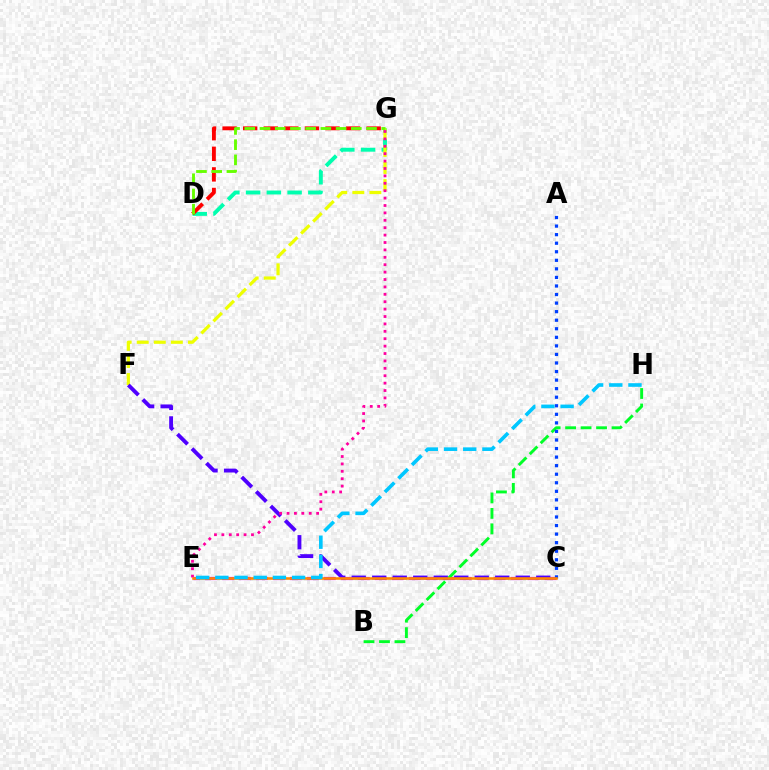{('C', 'E'): [{'color': '#d600ff', 'line_style': 'dashed', 'thickness': 2.31}, {'color': '#ff8800', 'line_style': 'solid', 'thickness': 1.86}], ('D', 'G'): [{'color': '#00ffaf', 'line_style': 'dashed', 'thickness': 2.82}, {'color': '#ff0000', 'line_style': 'dashed', 'thickness': 2.8}, {'color': '#66ff00', 'line_style': 'dashed', 'thickness': 2.07}], ('F', 'G'): [{'color': '#eeff00', 'line_style': 'dashed', 'thickness': 2.32}], ('C', 'F'): [{'color': '#4f00ff', 'line_style': 'dashed', 'thickness': 2.79}], ('B', 'H'): [{'color': '#00ff27', 'line_style': 'dashed', 'thickness': 2.1}], ('E', 'G'): [{'color': '#ff00a0', 'line_style': 'dotted', 'thickness': 2.01}], ('A', 'C'): [{'color': '#003fff', 'line_style': 'dotted', 'thickness': 2.32}], ('E', 'H'): [{'color': '#00c7ff', 'line_style': 'dashed', 'thickness': 2.61}]}